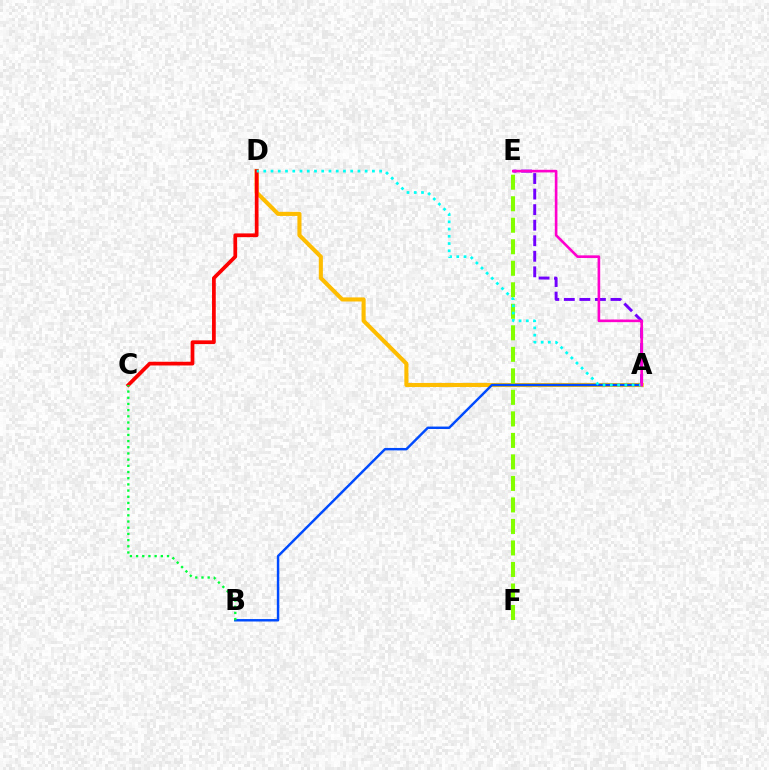{('A', 'E'): [{'color': '#7200ff', 'line_style': 'dashed', 'thickness': 2.11}, {'color': '#ff00cf', 'line_style': 'solid', 'thickness': 1.89}], ('A', 'D'): [{'color': '#ffbd00', 'line_style': 'solid', 'thickness': 2.95}, {'color': '#00fff6', 'line_style': 'dotted', 'thickness': 1.97}], ('C', 'D'): [{'color': '#ff0000', 'line_style': 'solid', 'thickness': 2.69}], ('A', 'B'): [{'color': '#004bff', 'line_style': 'solid', 'thickness': 1.76}], ('E', 'F'): [{'color': '#84ff00', 'line_style': 'dashed', 'thickness': 2.92}], ('B', 'C'): [{'color': '#00ff39', 'line_style': 'dotted', 'thickness': 1.68}]}